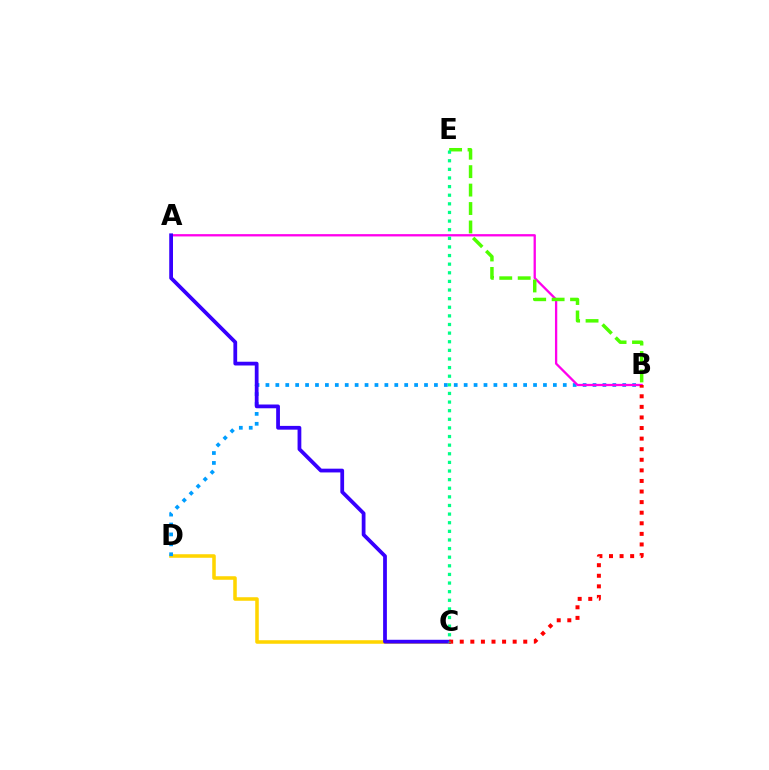{('C', 'D'): [{'color': '#ffd500', 'line_style': 'solid', 'thickness': 2.55}], ('B', 'D'): [{'color': '#009eff', 'line_style': 'dotted', 'thickness': 2.69}], ('A', 'B'): [{'color': '#ff00ed', 'line_style': 'solid', 'thickness': 1.66}], ('A', 'C'): [{'color': '#3700ff', 'line_style': 'solid', 'thickness': 2.71}], ('B', 'C'): [{'color': '#ff0000', 'line_style': 'dotted', 'thickness': 2.88}], ('B', 'E'): [{'color': '#4fff00', 'line_style': 'dashed', 'thickness': 2.5}], ('C', 'E'): [{'color': '#00ff86', 'line_style': 'dotted', 'thickness': 2.34}]}